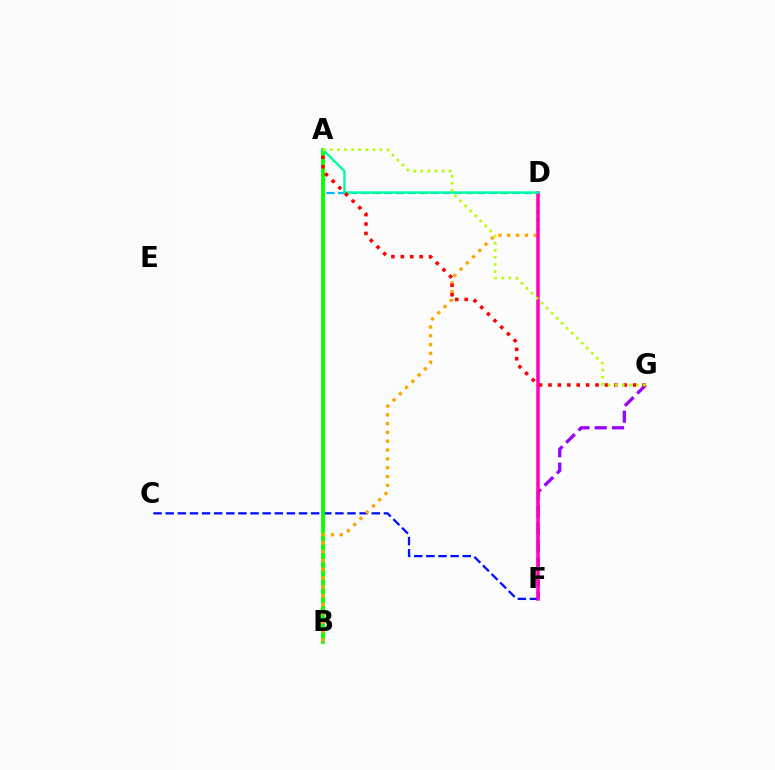{('C', 'F'): [{'color': '#0010ff', 'line_style': 'dashed', 'thickness': 1.65}], ('F', 'G'): [{'color': '#9b00ff', 'line_style': 'dashed', 'thickness': 2.35}], ('A', 'D'): [{'color': '#00b5ff', 'line_style': 'dashed', 'thickness': 1.58}, {'color': '#00ff9d', 'line_style': 'solid', 'thickness': 1.72}], ('A', 'B'): [{'color': '#08ff00', 'line_style': 'solid', 'thickness': 2.71}], ('B', 'D'): [{'color': '#ffa500', 'line_style': 'dotted', 'thickness': 2.39}], ('D', 'F'): [{'color': '#ff00bd', 'line_style': 'solid', 'thickness': 2.53}], ('A', 'G'): [{'color': '#ff0000', 'line_style': 'dotted', 'thickness': 2.56}, {'color': '#b3ff00', 'line_style': 'dotted', 'thickness': 1.92}]}